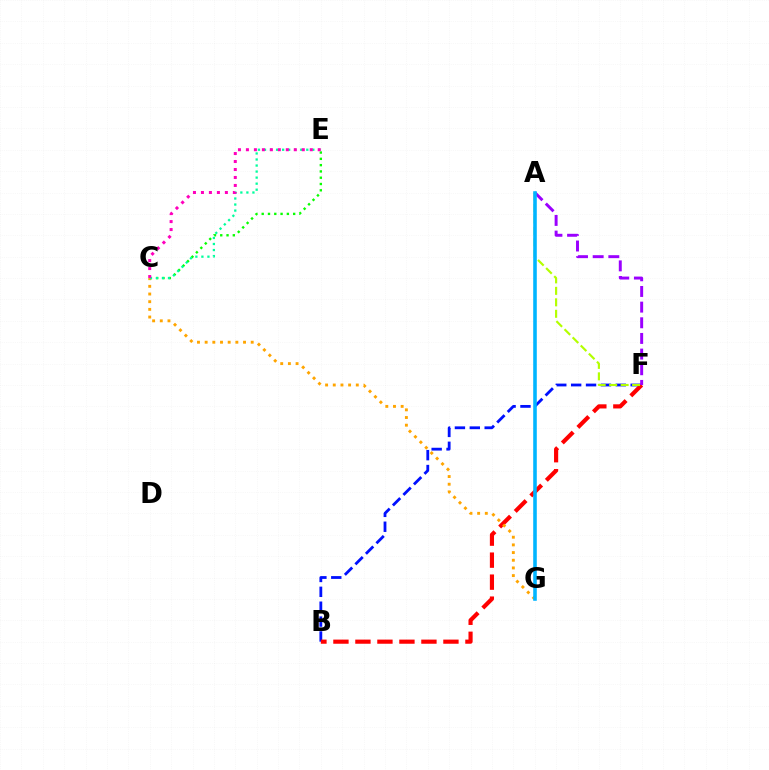{('B', 'F'): [{'color': '#0010ff', 'line_style': 'dashed', 'thickness': 2.02}, {'color': '#ff0000', 'line_style': 'dashed', 'thickness': 2.99}], ('A', 'F'): [{'color': '#b3ff00', 'line_style': 'dashed', 'thickness': 1.56}, {'color': '#9b00ff', 'line_style': 'dashed', 'thickness': 2.13}], ('C', 'E'): [{'color': '#08ff00', 'line_style': 'dotted', 'thickness': 1.71}, {'color': '#00ff9d', 'line_style': 'dotted', 'thickness': 1.64}, {'color': '#ff00bd', 'line_style': 'dotted', 'thickness': 2.17}], ('C', 'G'): [{'color': '#ffa500', 'line_style': 'dotted', 'thickness': 2.09}], ('A', 'G'): [{'color': '#00b5ff', 'line_style': 'solid', 'thickness': 2.58}]}